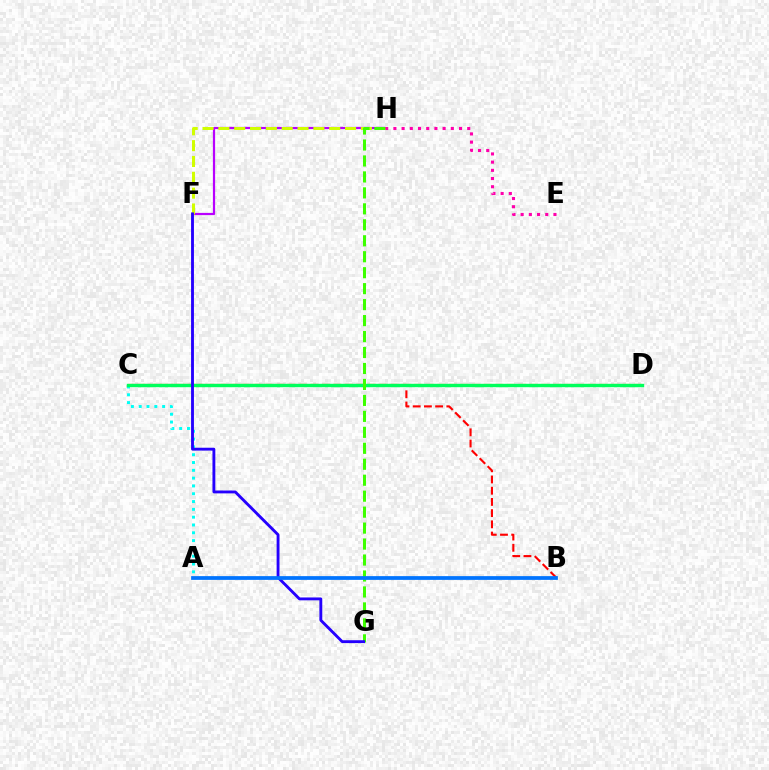{('B', 'C'): [{'color': '#ff0000', 'line_style': 'dashed', 'thickness': 1.52}], ('C', 'D'): [{'color': '#ff9400', 'line_style': 'dashed', 'thickness': 1.57}, {'color': '#00ff5c', 'line_style': 'solid', 'thickness': 2.44}], ('A', 'C'): [{'color': '#00fff6', 'line_style': 'dotted', 'thickness': 2.12}], ('F', 'H'): [{'color': '#b900ff', 'line_style': 'solid', 'thickness': 1.59}, {'color': '#d1ff00', 'line_style': 'dashed', 'thickness': 2.15}], ('G', 'H'): [{'color': '#3dff00', 'line_style': 'dashed', 'thickness': 2.17}], ('E', 'H'): [{'color': '#ff00ac', 'line_style': 'dotted', 'thickness': 2.23}], ('F', 'G'): [{'color': '#2500ff', 'line_style': 'solid', 'thickness': 2.06}], ('A', 'B'): [{'color': '#0074ff', 'line_style': 'solid', 'thickness': 2.7}]}